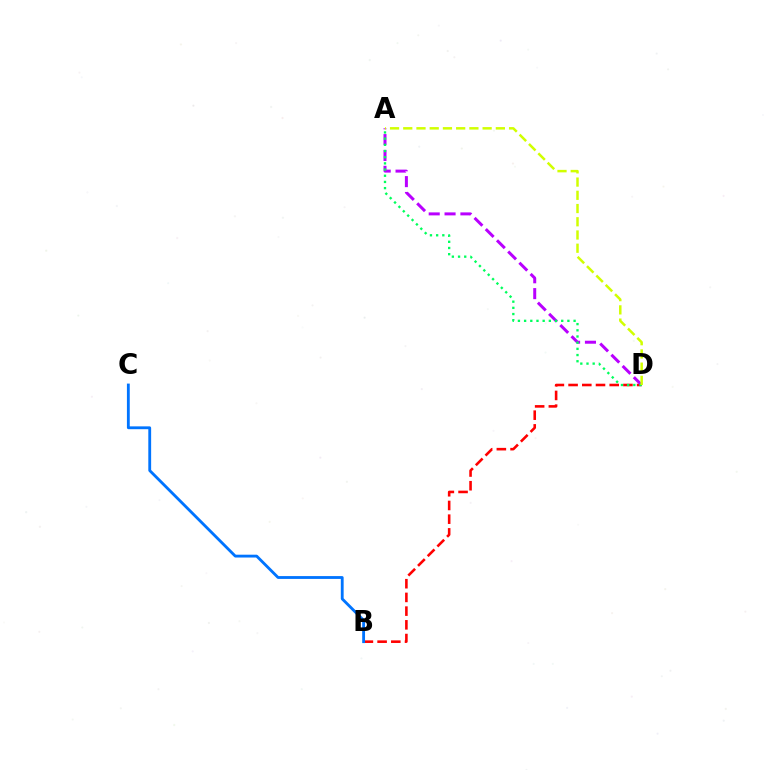{('B', 'D'): [{'color': '#ff0000', 'line_style': 'dashed', 'thickness': 1.86}], ('A', 'D'): [{'color': '#b900ff', 'line_style': 'dashed', 'thickness': 2.15}, {'color': '#00ff5c', 'line_style': 'dotted', 'thickness': 1.68}, {'color': '#d1ff00', 'line_style': 'dashed', 'thickness': 1.8}], ('B', 'C'): [{'color': '#0074ff', 'line_style': 'solid', 'thickness': 2.04}]}